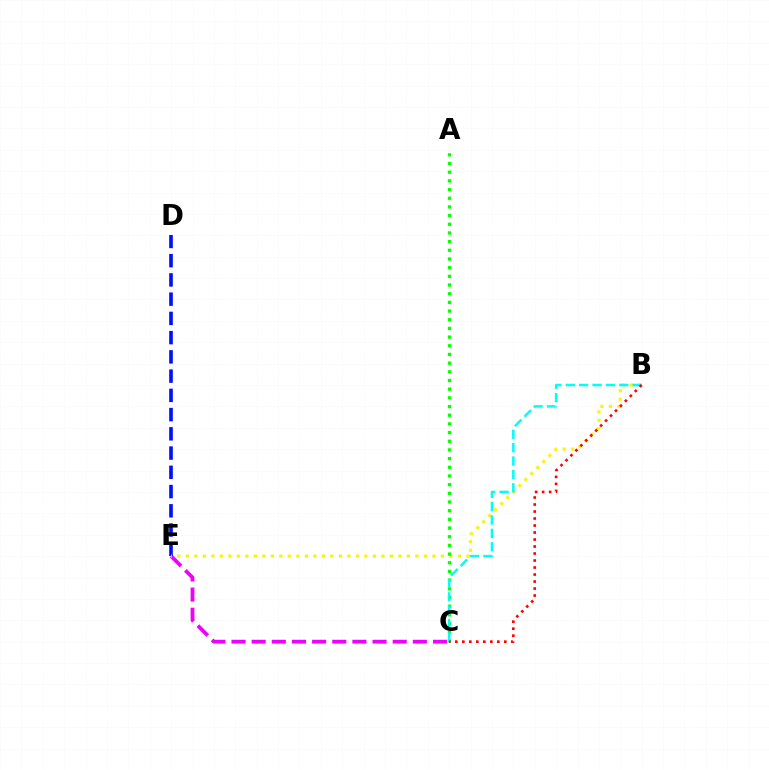{('C', 'E'): [{'color': '#ee00ff', 'line_style': 'dashed', 'thickness': 2.74}], ('D', 'E'): [{'color': '#0010ff', 'line_style': 'dashed', 'thickness': 2.61}], ('B', 'E'): [{'color': '#fcf500', 'line_style': 'dotted', 'thickness': 2.31}], ('A', 'C'): [{'color': '#08ff00', 'line_style': 'dotted', 'thickness': 2.36}], ('B', 'C'): [{'color': '#00fff6', 'line_style': 'dashed', 'thickness': 1.82}, {'color': '#ff0000', 'line_style': 'dotted', 'thickness': 1.9}]}